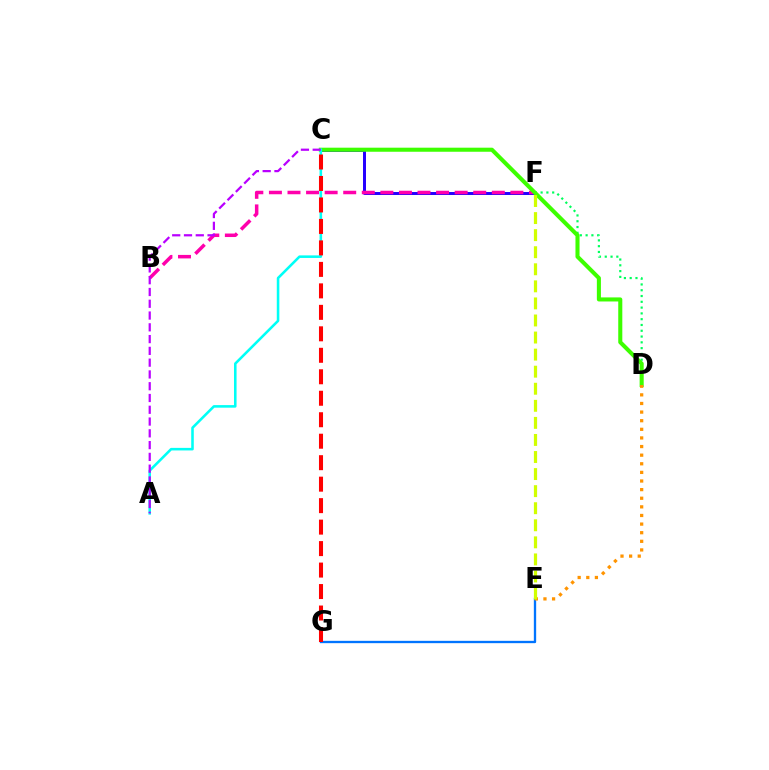{('C', 'F'): [{'color': '#2500ff', 'line_style': 'solid', 'thickness': 2.15}], ('E', 'G'): [{'color': '#0074ff', 'line_style': 'solid', 'thickness': 1.68}], ('B', 'F'): [{'color': '#ff00ac', 'line_style': 'dashed', 'thickness': 2.52}], ('D', 'F'): [{'color': '#00ff5c', 'line_style': 'dotted', 'thickness': 1.57}], ('C', 'D'): [{'color': '#3dff00', 'line_style': 'solid', 'thickness': 2.93}], ('D', 'E'): [{'color': '#ff9400', 'line_style': 'dotted', 'thickness': 2.34}], ('A', 'C'): [{'color': '#00fff6', 'line_style': 'solid', 'thickness': 1.85}, {'color': '#b900ff', 'line_style': 'dashed', 'thickness': 1.6}], ('C', 'G'): [{'color': '#ff0000', 'line_style': 'dashed', 'thickness': 2.92}], ('E', 'F'): [{'color': '#d1ff00', 'line_style': 'dashed', 'thickness': 2.32}]}